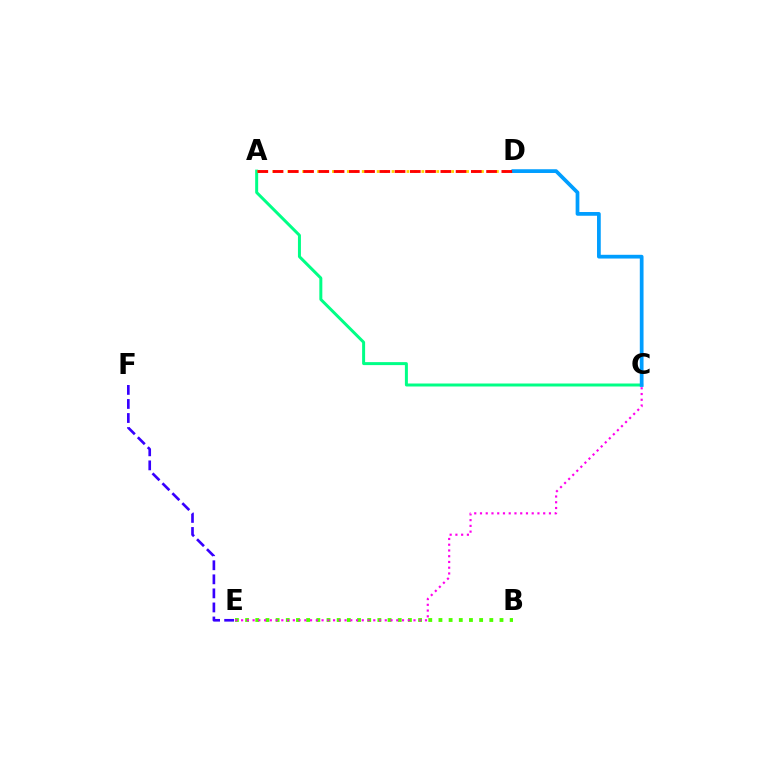{('A', 'C'): [{'color': '#00ff86', 'line_style': 'solid', 'thickness': 2.15}], ('E', 'F'): [{'color': '#3700ff', 'line_style': 'dashed', 'thickness': 1.91}], ('B', 'E'): [{'color': '#4fff00', 'line_style': 'dotted', 'thickness': 2.76}], ('A', 'D'): [{'color': '#ffd500', 'line_style': 'dotted', 'thickness': 2.02}, {'color': '#ff0000', 'line_style': 'dashed', 'thickness': 2.07}], ('C', 'D'): [{'color': '#009eff', 'line_style': 'solid', 'thickness': 2.69}], ('C', 'E'): [{'color': '#ff00ed', 'line_style': 'dotted', 'thickness': 1.56}]}